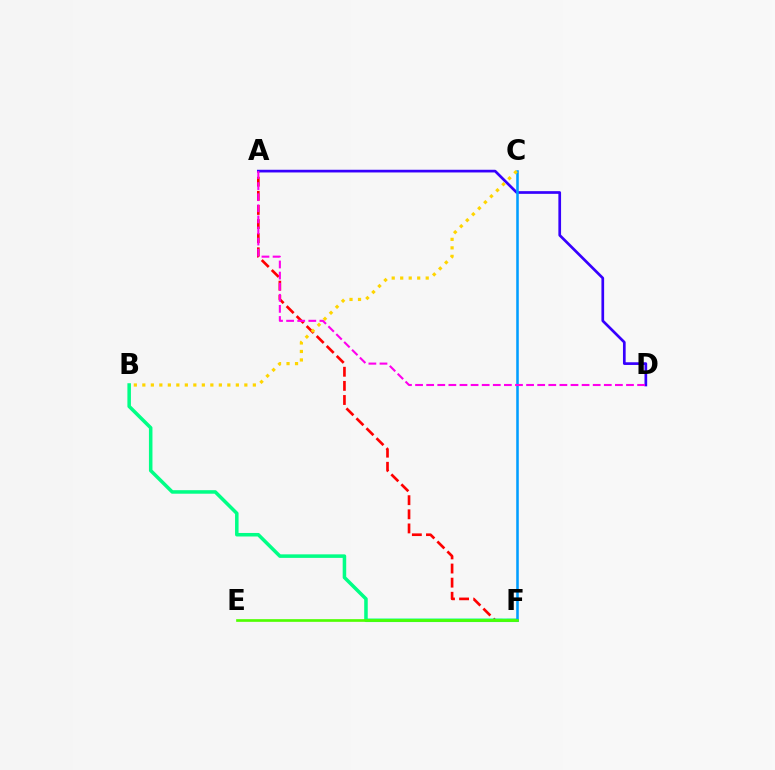{('A', 'F'): [{'color': '#ff0000', 'line_style': 'dashed', 'thickness': 1.92}], ('A', 'D'): [{'color': '#3700ff', 'line_style': 'solid', 'thickness': 1.94}, {'color': '#ff00ed', 'line_style': 'dashed', 'thickness': 1.51}], ('B', 'F'): [{'color': '#00ff86', 'line_style': 'solid', 'thickness': 2.54}], ('C', 'F'): [{'color': '#009eff', 'line_style': 'solid', 'thickness': 1.84}], ('E', 'F'): [{'color': '#4fff00', 'line_style': 'solid', 'thickness': 1.92}], ('B', 'C'): [{'color': '#ffd500', 'line_style': 'dotted', 'thickness': 2.31}]}